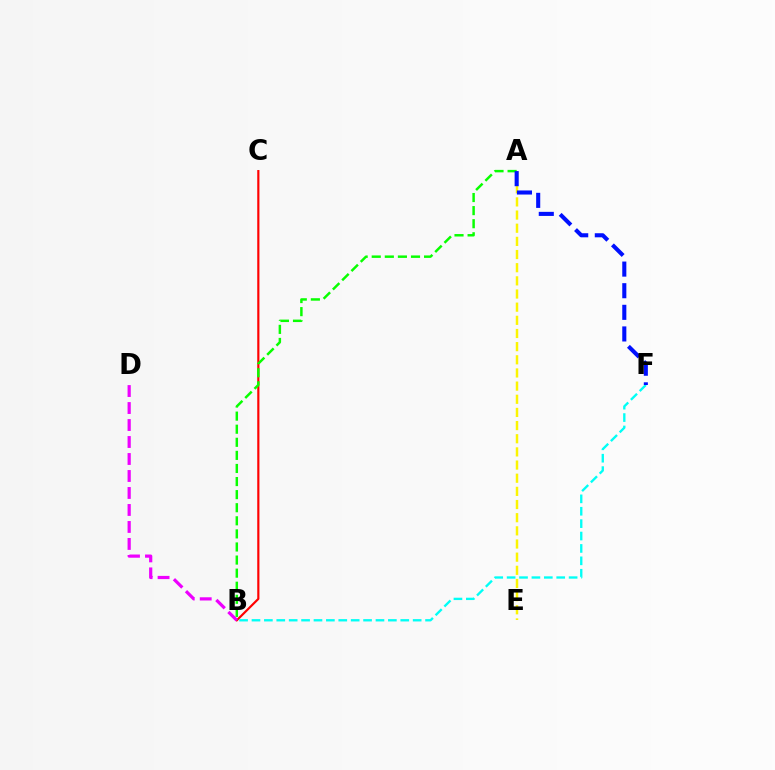{('A', 'E'): [{'color': '#fcf500', 'line_style': 'dashed', 'thickness': 1.79}], ('B', 'C'): [{'color': '#ff0000', 'line_style': 'solid', 'thickness': 1.56}], ('B', 'F'): [{'color': '#00fff6', 'line_style': 'dashed', 'thickness': 1.68}], ('A', 'B'): [{'color': '#08ff00', 'line_style': 'dashed', 'thickness': 1.78}], ('B', 'D'): [{'color': '#ee00ff', 'line_style': 'dashed', 'thickness': 2.31}], ('A', 'F'): [{'color': '#0010ff', 'line_style': 'dashed', 'thickness': 2.94}]}